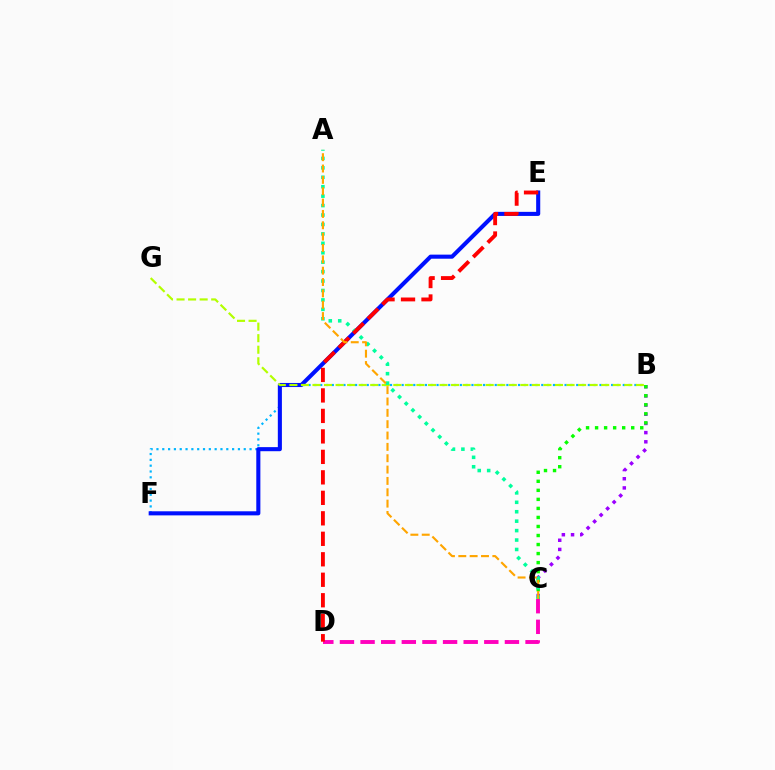{('B', 'F'): [{'color': '#00b5ff', 'line_style': 'dotted', 'thickness': 1.58}], ('B', 'C'): [{'color': '#9b00ff', 'line_style': 'dotted', 'thickness': 2.49}, {'color': '#08ff00', 'line_style': 'dotted', 'thickness': 2.45}], ('E', 'F'): [{'color': '#0010ff', 'line_style': 'solid', 'thickness': 2.94}], ('C', 'D'): [{'color': '#ff00bd', 'line_style': 'dashed', 'thickness': 2.8}], ('B', 'G'): [{'color': '#b3ff00', 'line_style': 'dashed', 'thickness': 1.57}], ('A', 'C'): [{'color': '#00ff9d', 'line_style': 'dotted', 'thickness': 2.56}, {'color': '#ffa500', 'line_style': 'dashed', 'thickness': 1.54}], ('D', 'E'): [{'color': '#ff0000', 'line_style': 'dashed', 'thickness': 2.78}]}